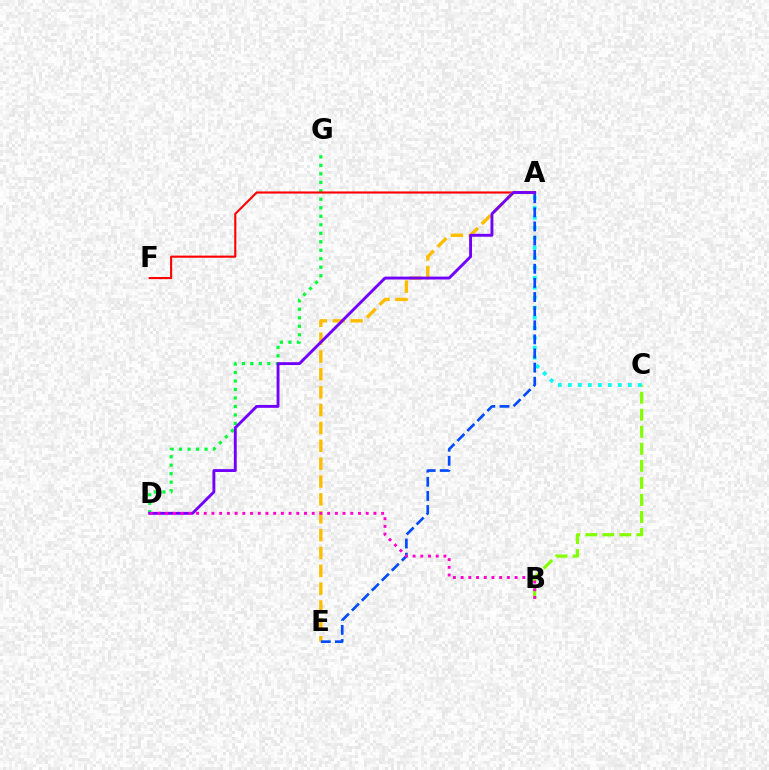{('D', 'G'): [{'color': '#00ff39', 'line_style': 'dotted', 'thickness': 2.31}], ('A', 'F'): [{'color': '#ff0000', 'line_style': 'solid', 'thickness': 1.52}], ('B', 'C'): [{'color': '#84ff00', 'line_style': 'dashed', 'thickness': 2.31}], ('A', 'E'): [{'color': '#ffbd00', 'line_style': 'dashed', 'thickness': 2.43}, {'color': '#004bff', 'line_style': 'dashed', 'thickness': 1.92}], ('A', 'C'): [{'color': '#00fff6', 'line_style': 'dotted', 'thickness': 2.71}], ('A', 'D'): [{'color': '#7200ff', 'line_style': 'solid', 'thickness': 2.08}], ('B', 'D'): [{'color': '#ff00cf', 'line_style': 'dotted', 'thickness': 2.1}]}